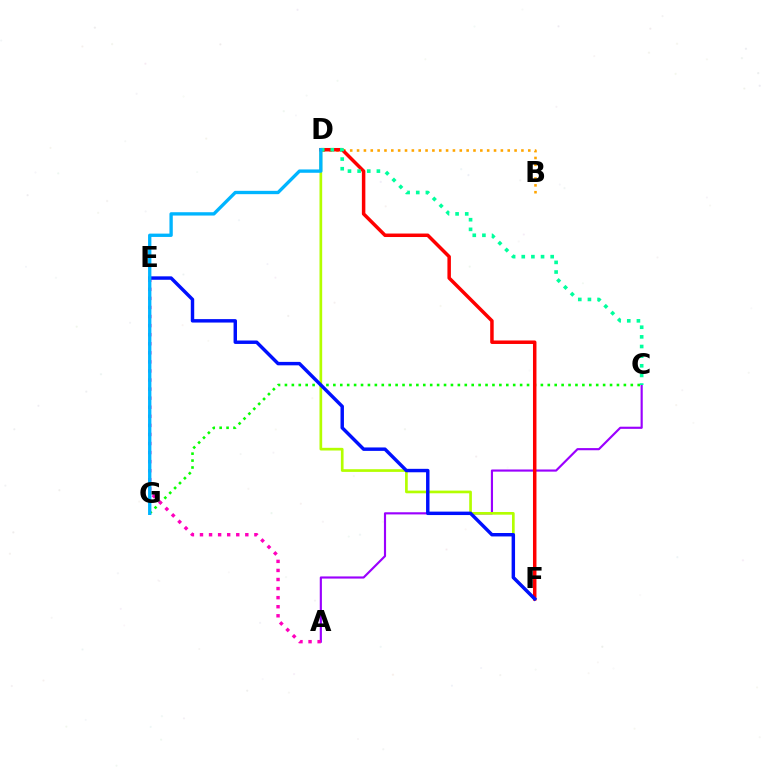{('B', 'D'): [{'color': '#ffa500', 'line_style': 'dotted', 'thickness': 1.86}], ('A', 'C'): [{'color': '#9b00ff', 'line_style': 'solid', 'thickness': 1.55}], ('C', 'G'): [{'color': '#08ff00', 'line_style': 'dotted', 'thickness': 1.88}], ('D', 'F'): [{'color': '#b3ff00', 'line_style': 'solid', 'thickness': 1.93}, {'color': '#ff0000', 'line_style': 'solid', 'thickness': 2.51}], ('A', 'E'): [{'color': '#ff00bd', 'line_style': 'dotted', 'thickness': 2.46}], ('C', 'D'): [{'color': '#00ff9d', 'line_style': 'dotted', 'thickness': 2.62}], ('E', 'F'): [{'color': '#0010ff', 'line_style': 'solid', 'thickness': 2.48}], ('D', 'G'): [{'color': '#00b5ff', 'line_style': 'solid', 'thickness': 2.4}]}